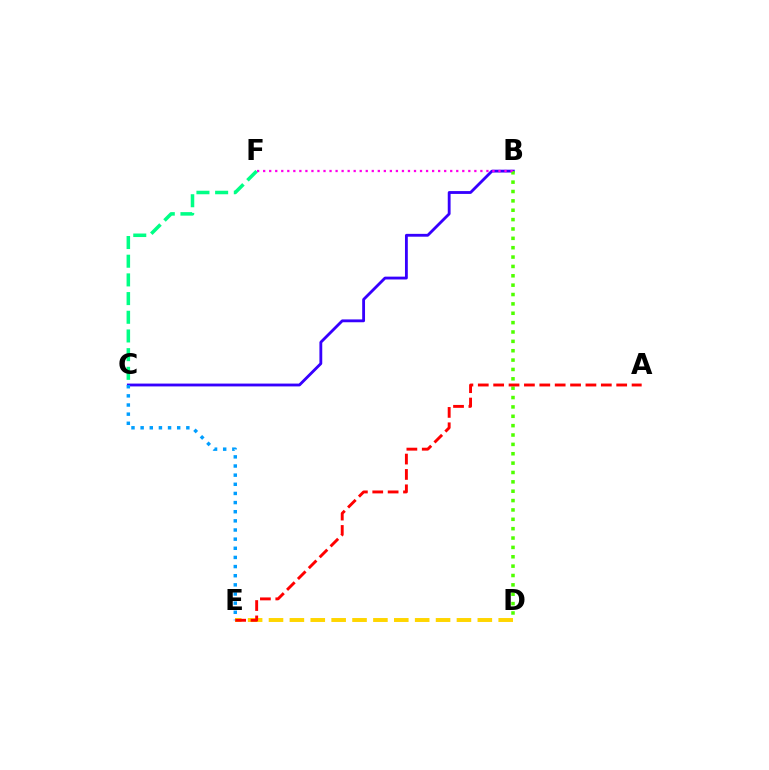{('B', 'C'): [{'color': '#3700ff', 'line_style': 'solid', 'thickness': 2.04}], ('C', 'E'): [{'color': '#009eff', 'line_style': 'dotted', 'thickness': 2.48}], ('D', 'E'): [{'color': '#ffd500', 'line_style': 'dashed', 'thickness': 2.84}], ('B', 'D'): [{'color': '#4fff00', 'line_style': 'dotted', 'thickness': 2.54}], ('C', 'F'): [{'color': '#00ff86', 'line_style': 'dashed', 'thickness': 2.54}], ('A', 'E'): [{'color': '#ff0000', 'line_style': 'dashed', 'thickness': 2.09}], ('B', 'F'): [{'color': '#ff00ed', 'line_style': 'dotted', 'thickness': 1.64}]}